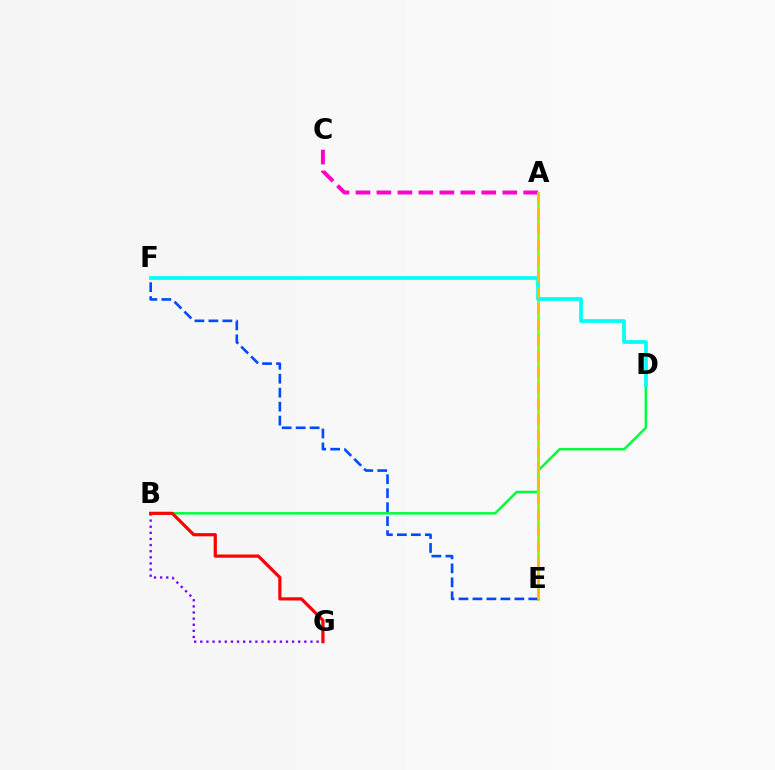{('A', 'C'): [{'color': '#ff00cf', 'line_style': 'dashed', 'thickness': 2.85}], ('B', 'D'): [{'color': '#00ff39', 'line_style': 'solid', 'thickness': 1.8}], ('A', 'E'): [{'color': '#84ff00', 'line_style': 'solid', 'thickness': 1.99}, {'color': '#ffbd00', 'line_style': 'dashed', 'thickness': 2.15}], ('E', 'F'): [{'color': '#004bff', 'line_style': 'dashed', 'thickness': 1.9}], ('B', 'G'): [{'color': '#7200ff', 'line_style': 'dotted', 'thickness': 1.66}, {'color': '#ff0000', 'line_style': 'solid', 'thickness': 2.3}], ('D', 'F'): [{'color': '#00fff6', 'line_style': 'solid', 'thickness': 2.67}]}